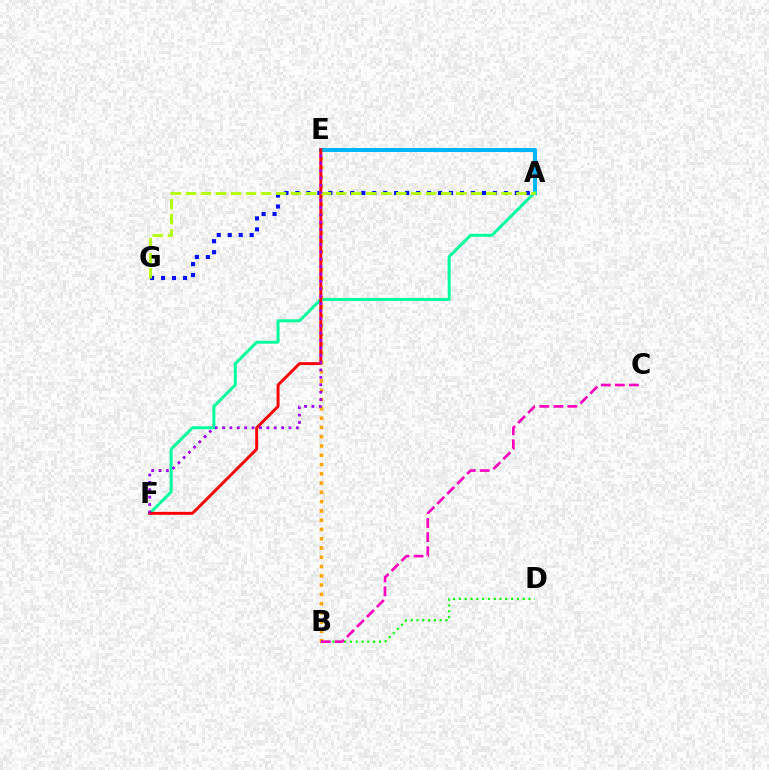{('A', 'E'): [{'color': '#00b5ff', 'line_style': 'solid', 'thickness': 2.9}], ('A', 'F'): [{'color': '#00ff9d', 'line_style': 'solid', 'thickness': 2.13}], ('A', 'G'): [{'color': '#0010ff', 'line_style': 'dotted', 'thickness': 2.98}, {'color': '#b3ff00', 'line_style': 'dashed', 'thickness': 2.04}], ('B', 'E'): [{'color': '#ffa500', 'line_style': 'dotted', 'thickness': 2.52}], ('E', 'F'): [{'color': '#ff0000', 'line_style': 'solid', 'thickness': 2.1}, {'color': '#9b00ff', 'line_style': 'dotted', 'thickness': 2.01}], ('B', 'D'): [{'color': '#08ff00', 'line_style': 'dotted', 'thickness': 1.58}], ('B', 'C'): [{'color': '#ff00bd', 'line_style': 'dashed', 'thickness': 1.91}]}